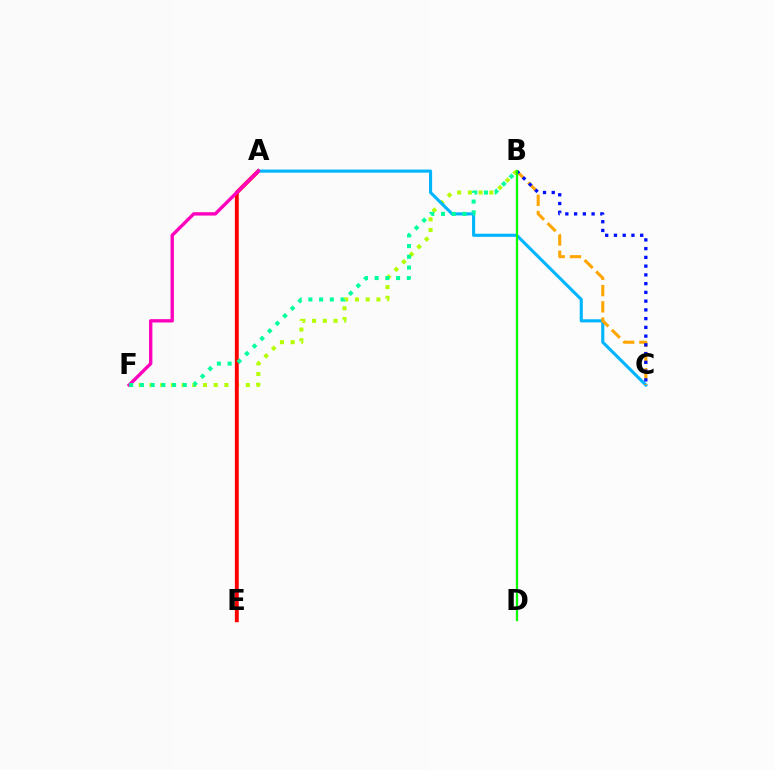{('B', 'F'): [{'color': '#b3ff00', 'line_style': 'dotted', 'thickness': 2.91}, {'color': '#00ff9d', 'line_style': 'dotted', 'thickness': 2.91}], ('A', 'E'): [{'color': '#ff0000', 'line_style': 'solid', 'thickness': 2.8}], ('A', 'C'): [{'color': '#00b5ff', 'line_style': 'solid', 'thickness': 2.24}], ('A', 'F'): [{'color': '#ff00bd', 'line_style': 'solid', 'thickness': 2.42}], ('B', 'D'): [{'color': '#9b00ff', 'line_style': 'solid', 'thickness': 1.51}, {'color': '#08ff00', 'line_style': 'solid', 'thickness': 1.58}], ('B', 'C'): [{'color': '#ffa500', 'line_style': 'dashed', 'thickness': 2.2}, {'color': '#0010ff', 'line_style': 'dotted', 'thickness': 2.38}]}